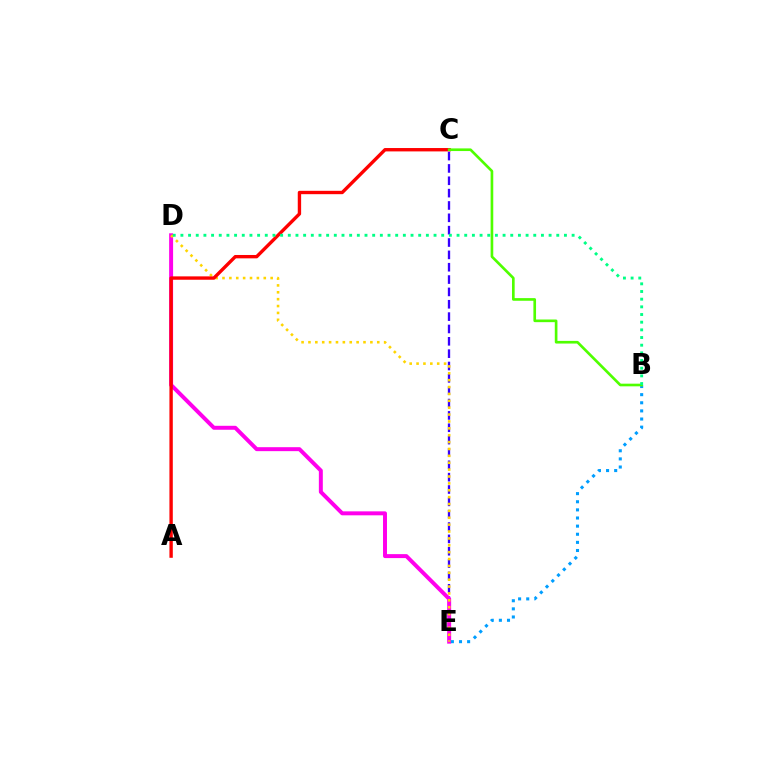{('C', 'E'): [{'color': '#3700ff', 'line_style': 'dashed', 'thickness': 1.68}], ('D', 'E'): [{'color': '#ff00ed', 'line_style': 'solid', 'thickness': 2.85}, {'color': '#ffd500', 'line_style': 'dotted', 'thickness': 1.87}], ('B', 'E'): [{'color': '#009eff', 'line_style': 'dotted', 'thickness': 2.21}], ('A', 'C'): [{'color': '#ff0000', 'line_style': 'solid', 'thickness': 2.43}], ('B', 'C'): [{'color': '#4fff00', 'line_style': 'solid', 'thickness': 1.91}], ('B', 'D'): [{'color': '#00ff86', 'line_style': 'dotted', 'thickness': 2.08}]}